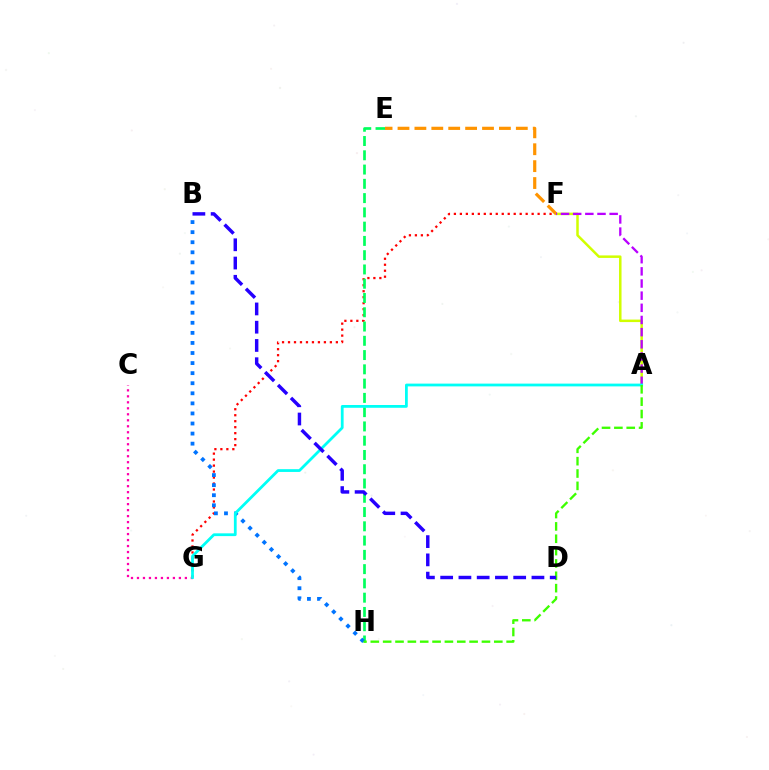{('F', 'G'): [{'color': '#ff0000', 'line_style': 'dotted', 'thickness': 1.63}], ('E', 'H'): [{'color': '#00ff5c', 'line_style': 'dashed', 'thickness': 1.94}], ('B', 'H'): [{'color': '#0074ff', 'line_style': 'dotted', 'thickness': 2.74}], ('C', 'G'): [{'color': '#ff00ac', 'line_style': 'dotted', 'thickness': 1.63}], ('A', 'F'): [{'color': '#d1ff00', 'line_style': 'solid', 'thickness': 1.8}, {'color': '#b900ff', 'line_style': 'dashed', 'thickness': 1.65}], ('E', 'F'): [{'color': '#ff9400', 'line_style': 'dashed', 'thickness': 2.3}], ('A', 'G'): [{'color': '#00fff6', 'line_style': 'solid', 'thickness': 2.0}], ('A', 'H'): [{'color': '#3dff00', 'line_style': 'dashed', 'thickness': 1.68}], ('B', 'D'): [{'color': '#2500ff', 'line_style': 'dashed', 'thickness': 2.48}]}